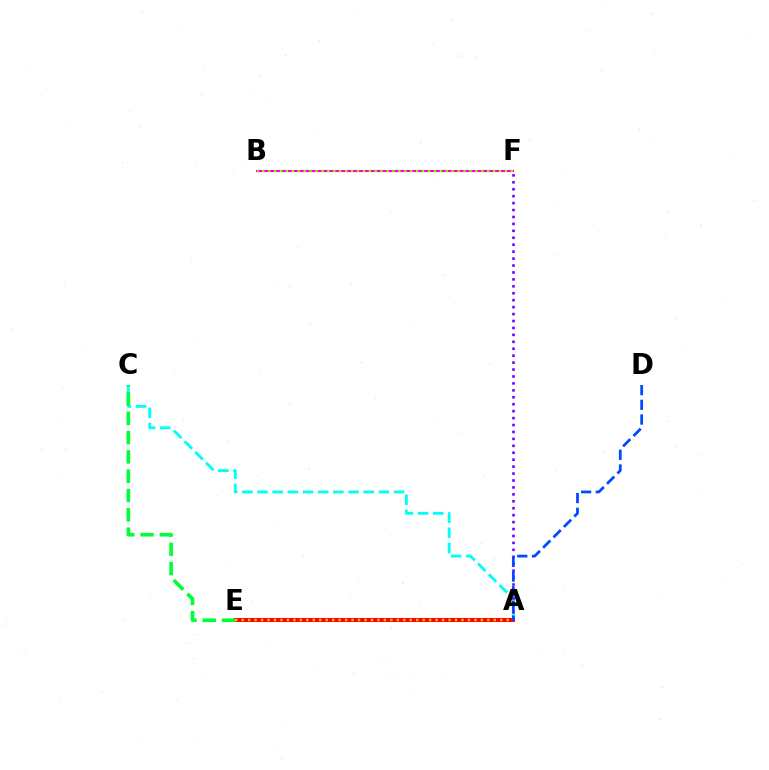{('A', 'E'): [{'color': '#ff0000', 'line_style': 'solid', 'thickness': 2.87}, {'color': '#ffbd00', 'line_style': 'dotted', 'thickness': 1.76}], ('A', 'C'): [{'color': '#00fff6', 'line_style': 'dashed', 'thickness': 2.06}], ('B', 'F'): [{'color': '#ff00cf', 'line_style': 'solid', 'thickness': 1.54}, {'color': '#84ff00', 'line_style': 'dotted', 'thickness': 1.61}], ('C', 'E'): [{'color': '#00ff39', 'line_style': 'dashed', 'thickness': 2.62}], ('A', 'F'): [{'color': '#7200ff', 'line_style': 'dotted', 'thickness': 1.88}], ('A', 'D'): [{'color': '#004bff', 'line_style': 'dashed', 'thickness': 2.0}]}